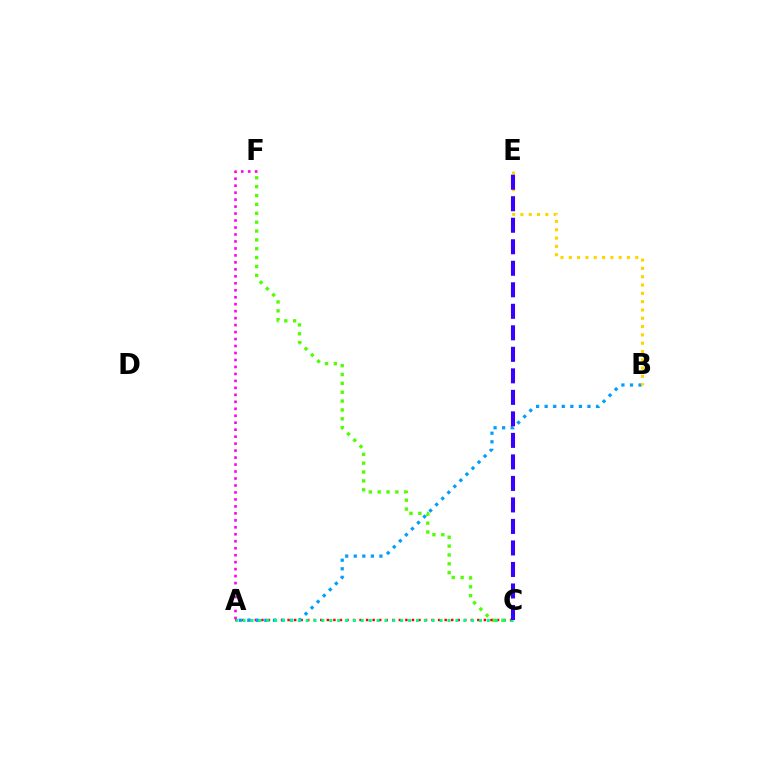{('C', 'F'): [{'color': '#4fff00', 'line_style': 'dotted', 'thickness': 2.41}], ('A', 'C'): [{'color': '#ff0000', 'line_style': 'dotted', 'thickness': 1.78}, {'color': '#00ff86', 'line_style': 'dotted', 'thickness': 2.14}], ('A', 'B'): [{'color': '#009eff', 'line_style': 'dotted', 'thickness': 2.33}], ('B', 'E'): [{'color': '#ffd500', 'line_style': 'dotted', 'thickness': 2.26}], ('A', 'F'): [{'color': '#ff00ed', 'line_style': 'dotted', 'thickness': 1.89}], ('C', 'E'): [{'color': '#3700ff', 'line_style': 'dashed', 'thickness': 2.92}]}